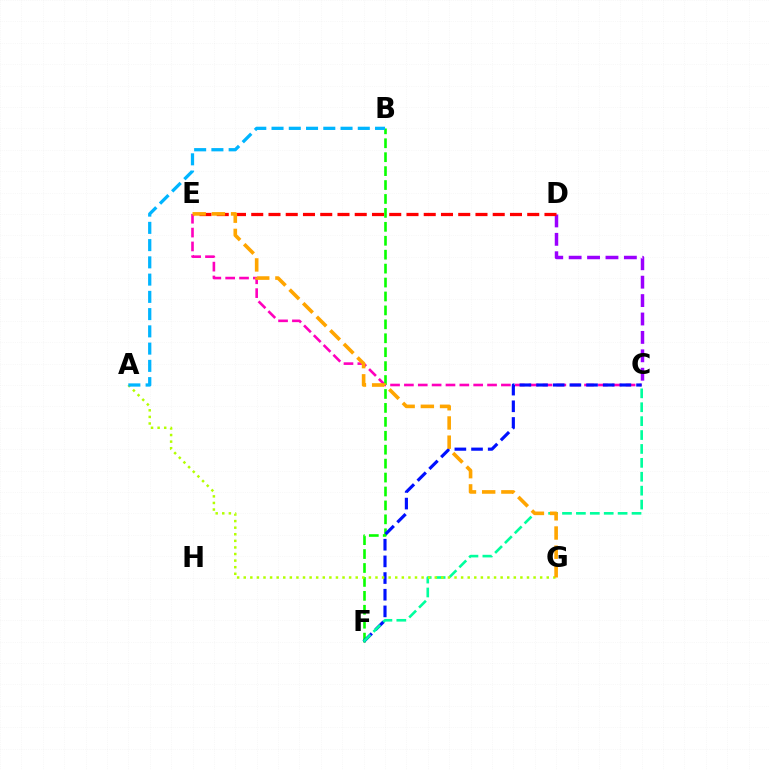{('C', 'E'): [{'color': '#ff00bd', 'line_style': 'dashed', 'thickness': 1.88}], ('B', 'F'): [{'color': '#08ff00', 'line_style': 'dashed', 'thickness': 1.89}], ('C', 'D'): [{'color': '#9b00ff', 'line_style': 'dashed', 'thickness': 2.5}], ('C', 'F'): [{'color': '#0010ff', 'line_style': 'dashed', 'thickness': 2.26}, {'color': '#00ff9d', 'line_style': 'dashed', 'thickness': 1.89}], ('A', 'G'): [{'color': '#b3ff00', 'line_style': 'dotted', 'thickness': 1.79}], ('A', 'B'): [{'color': '#00b5ff', 'line_style': 'dashed', 'thickness': 2.34}], ('D', 'E'): [{'color': '#ff0000', 'line_style': 'dashed', 'thickness': 2.34}], ('E', 'G'): [{'color': '#ffa500', 'line_style': 'dashed', 'thickness': 2.61}]}